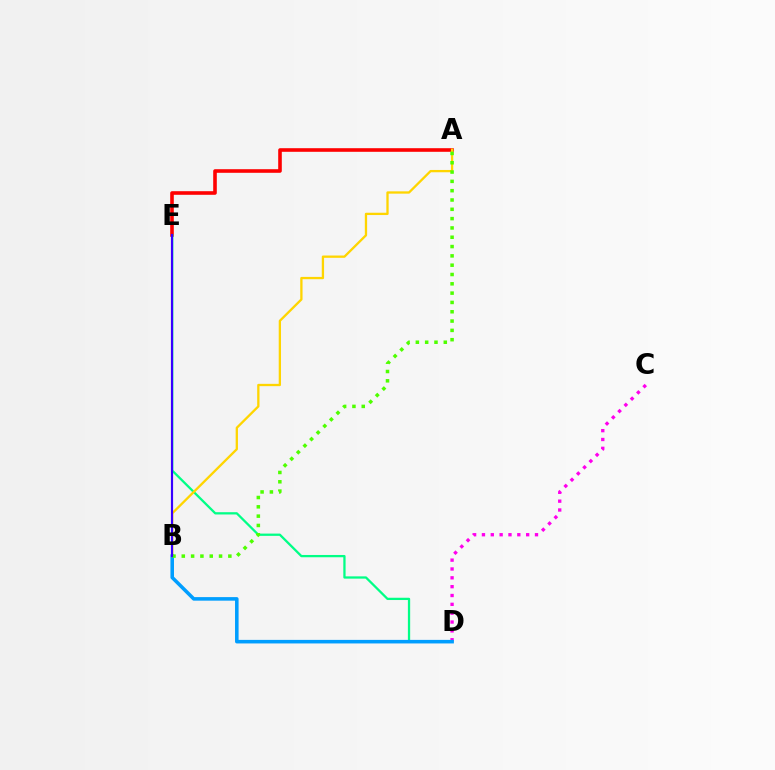{('A', 'E'): [{'color': '#ff0000', 'line_style': 'solid', 'thickness': 2.59}], ('C', 'D'): [{'color': '#ff00ed', 'line_style': 'dotted', 'thickness': 2.4}], ('D', 'E'): [{'color': '#00ff86', 'line_style': 'solid', 'thickness': 1.64}], ('A', 'B'): [{'color': '#ffd500', 'line_style': 'solid', 'thickness': 1.66}, {'color': '#4fff00', 'line_style': 'dotted', 'thickness': 2.53}], ('B', 'D'): [{'color': '#009eff', 'line_style': 'solid', 'thickness': 2.56}], ('B', 'E'): [{'color': '#3700ff', 'line_style': 'solid', 'thickness': 1.57}]}